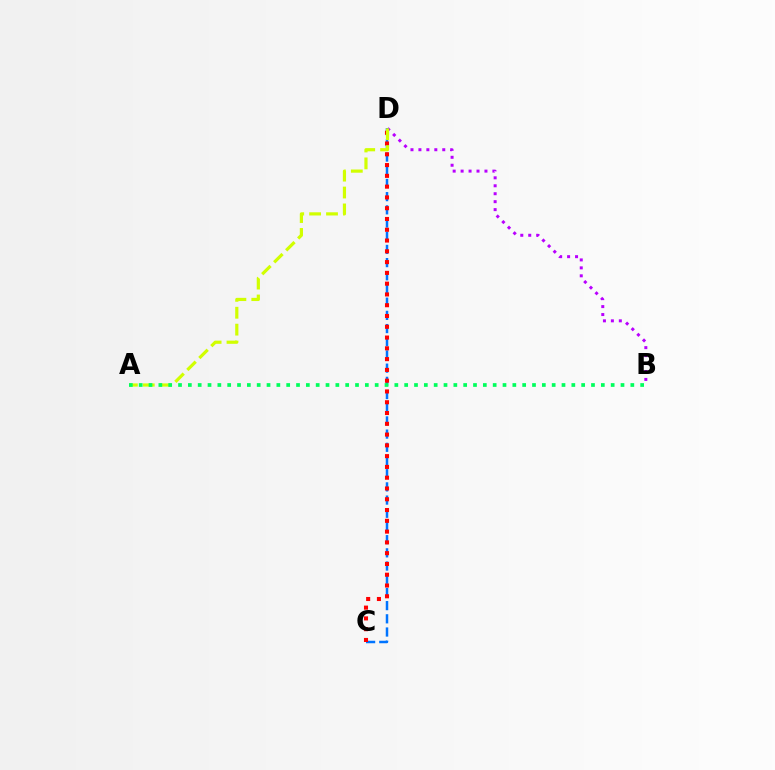{('B', 'D'): [{'color': '#b900ff', 'line_style': 'dotted', 'thickness': 2.16}], ('C', 'D'): [{'color': '#0074ff', 'line_style': 'dashed', 'thickness': 1.79}, {'color': '#ff0000', 'line_style': 'dotted', 'thickness': 2.93}], ('A', 'D'): [{'color': '#d1ff00', 'line_style': 'dashed', 'thickness': 2.29}], ('A', 'B'): [{'color': '#00ff5c', 'line_style': 'dotted', 'thickness': 2.67}]}